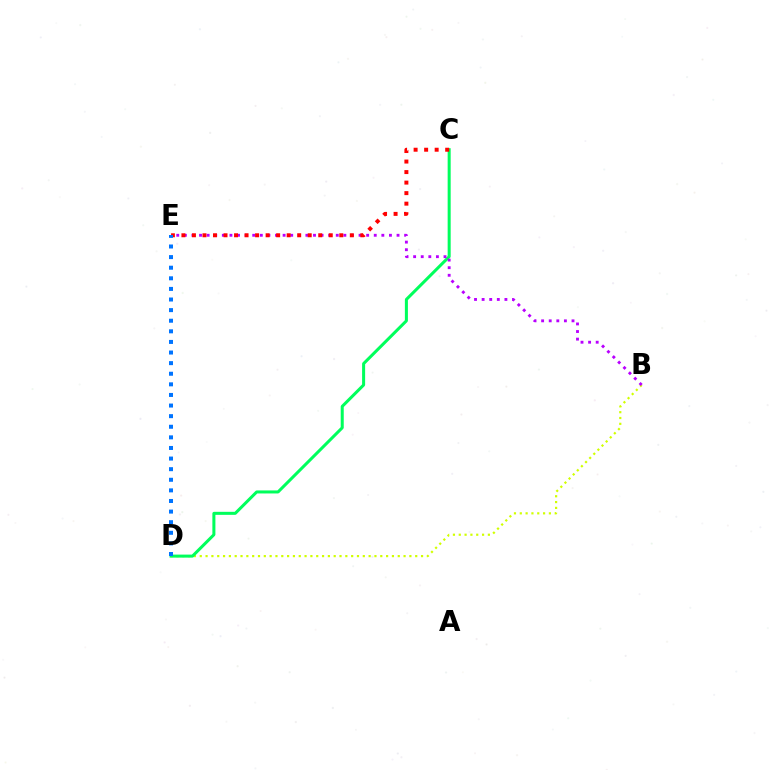{('B', 'D'): [{'color': '#d1ff00', 'line_style': 'dotted', 'thickness': 1.58}], ('C', 'D'): [{'color': '#00ff5c', 'line_style': 'solid', 'thickness': 2.18}], ('B', 'E'): [{'color': '#b900ff', 'line_style': 'dotted', 'thickness': 2.06}], ('C', 'E'): [{'color': '#ff0000', 'line_style': 'dotted', 'thickness': 2.86}], ('D', 'E'): [{'color': '#0074ff', 'line_style': 'dotted', 'thickness': 2.88}]}